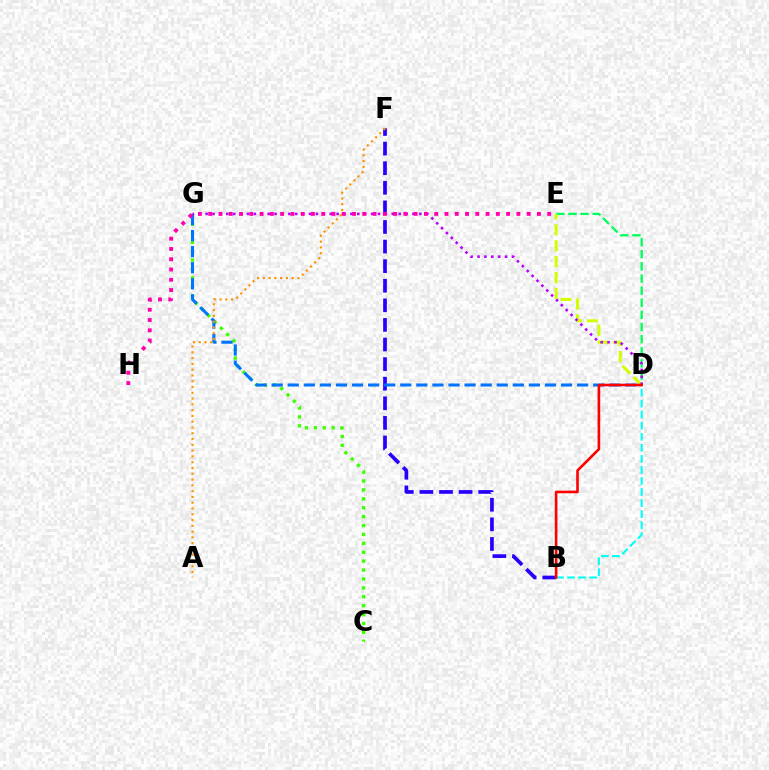{('D', 'E'): [{'color': '#00ff5c', 'line_style': 'dashed', 'thickness': 1.65}, {'color': '#d1ff00', 'line_style': 'dashed', 'thickness': 2.16}], ('B', 'F'): [{'color': '#2500ff', 'line_style': 'dashed', 'thickness': 2.66}], ('C', 'G'): [{'color': '#3dff00', 'line_style': 'dotted', 'thickness': 2.42}], ('D', 'G'): [{'color': '#0074ff', 'line_style': 'dashed', 'thickness': 2.18}, {'color': '#b900ff', 'line_style': 'dotted', 'thickness': 1.87}], ('B', 'D'): [{'color': '#00fff6', 'line_style': 'dashed', 'thickness': 1.5}, {'color': '#ff0000', 'line_style': 'solid', 'thickness': 1.88}], ('A', 'F'): [{'color': '#ff9400', 'line_style': 'dotted', 'thickness': 1.57}], ('E', 'H'): [{'color': '#ff00ac', 'line_style': 'dotted', 'thickness': 2.79}]}